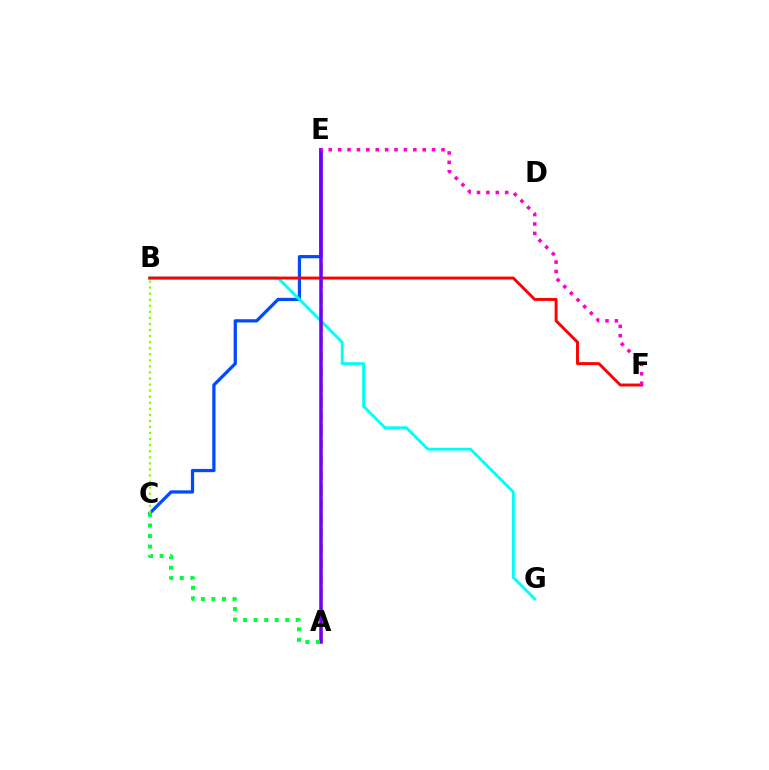{('A', 'E'): [{'color': '#ffbd00', 'line_style': 'dashed', 'thickness': 2.01}, {'color': '#7200ff', 'line_style': 'solid', 'thickness': 2.54}], ('C', 'E'): [{'color': '#004bff', 'line_style': 'solid', 'thickness': 2.33}], ('B', 'G'): [{'color': '#00fff6', 'line_style': 'solid', 'thickness': 2.06}], ('B', 'F'): [{'color': '#ff0000', 'line_style': 'solid', 'thickness': 2.11}], ('B', 'C'): [{'color': '#84ff00', 'line_style': 'dotted', 'thickness': 1.65}], ('A', 'C'): [{'color': '#00ff39', 'line_style': 'dotted', 'thickness': 2.86}], ('E', 'F'): [{'color': '#ff00cf', 'line_style': 'dotted', 'thickness': 2.55}]}